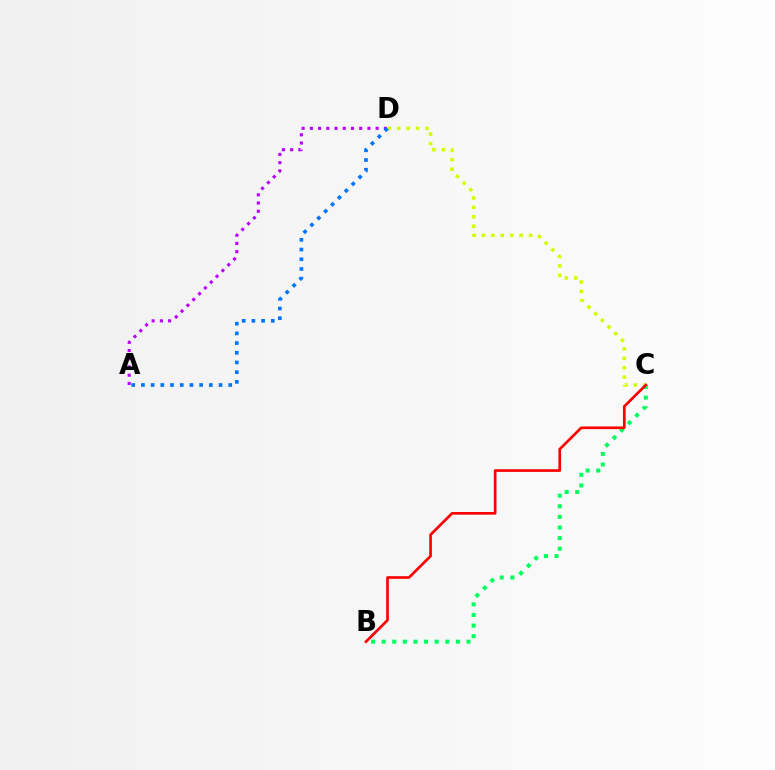{('A', 'D'): [{'color': '#b900ff', 'line_style': 'dotted', 'thickness': 2.23}, {'color': '#0074ff', 'line_style': 'dotted', 'thickness': 2.64}], ('B', 'C'): [{'color': '#00ff5c', 'line_style': 'dotted', 'thickness': 2.88}, {'color': '#ff0000', 'line_style': 'solid', 'thickness': 1.93}], ('C', 'D'): [{'color': '#d1ff00', 'line_style': 'dotted', 'thickness': 2.56}]}